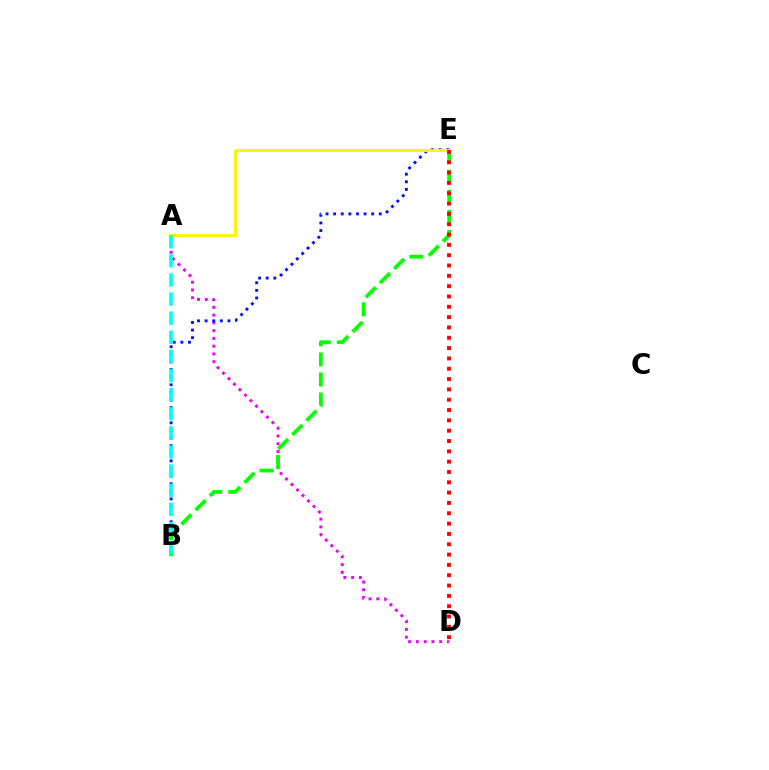{('A', 'D'): [{'color': '#ee00ff', 'line_style': 'dotted', 'thickness': 2.11}], ('B', 'E'): [{'color': '#0010ff', 'line_style': 'dotted', 'thickness': 2.07}, {'color': '#08ff00', 'line_style': 'dashed', 'thickness': 2.73}], ('A', 'E'): [{'color': '#fcf500', 'line_style': 'solid', 'thickness': 2.07}], ('A', 'B'): [{'color': '#00fff6', 'line_style': 'dashed', 'thickness': 2.6}], ('D', 'E'): [{'color': '#ff0000', 'line_style': 'dotted', 'thickness': 2.8}]}